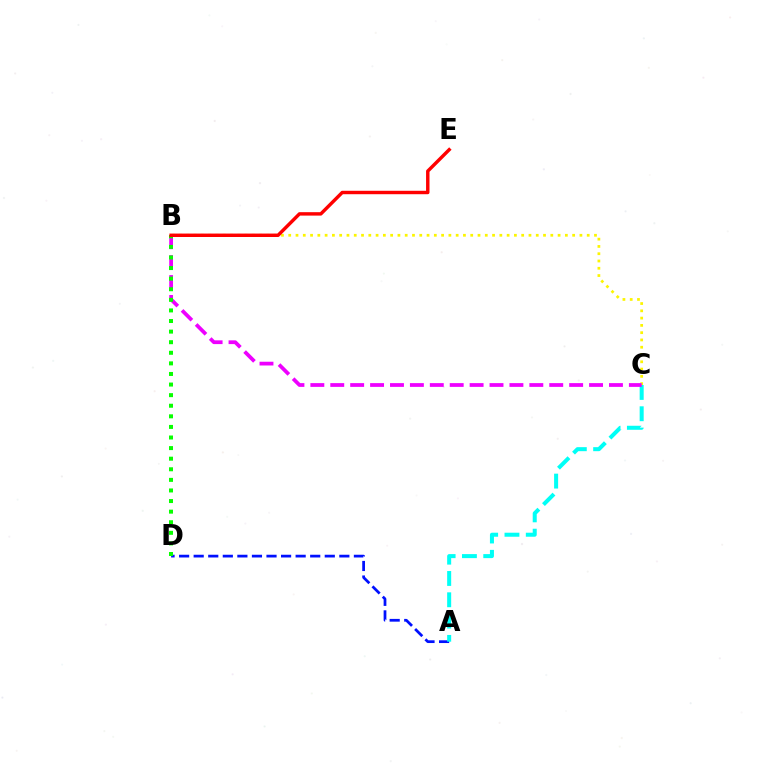{('A', 'D'): [{'color': '#0010ff', 'line_style': 'dashed', 'thickness': 1.98}], ('A', 'C'): [{'color': '#00fff6', 'line_style': 'dashed', 'thickness': 2.89}], ('B', 'C'): [{'color': '#fcf500', 'line_style': 'dotted', 'thickness': 1.98}, {'color': '#ee00ff', 'line_style': 'dashed', 'thickness': 2.7}], ('B', 'D'): [{'color': '#08ff00', 'line_style': 'dotted', 'thickness': 2.88}], ('B', 'E'): [{'color': '#ff0000', 'line_style': 'solid', 'thickness': 2.47}]}